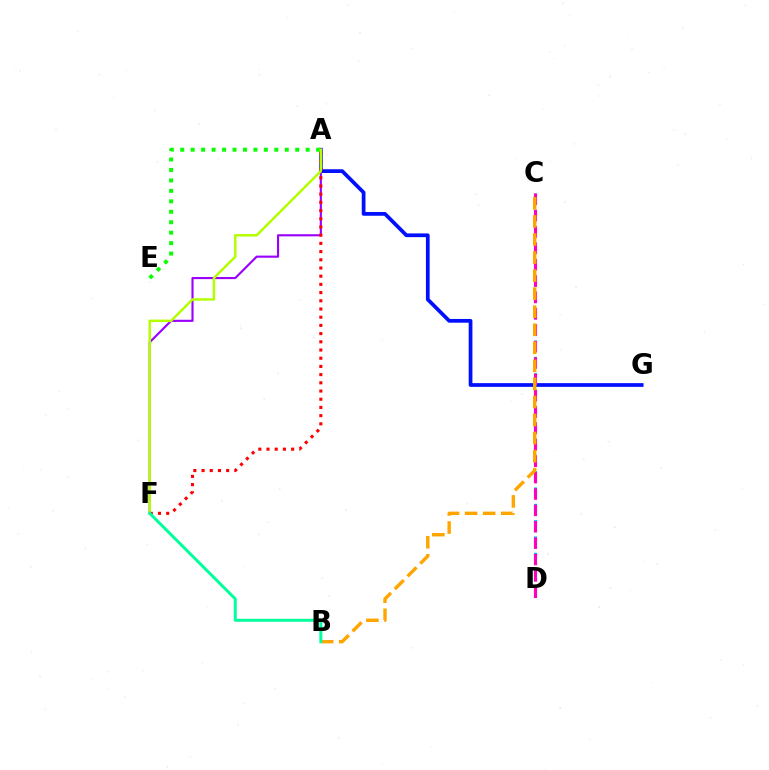{('A', 'G'): [{'color': '#0010ff', 'line_style': 'solid', 'thickness': 2.69}], ('C', 'D'): [{'color': '#00b5ff', 'line_style': 'dashed', 'thickness': 2.22}, {'color': '#ff00bd', 'line_style': 'dashed', 'thickness': 2.23}], ('A', 'F'): [{'color': '#9b00ff', 'line_style': 'solid', 'thickness': 1.53}, {'color': '#ff0000', 'line_style': 'dotted', 'thickness': 2.23}, {'color': '#b3ff00', 'line_style': 'solid', 'thickness': 1.79}], ('A', 'E'): [{'color': '#08ff00', 'line_style': 'dotted', 'thickness': 2.84}], ('B', 'C'): [{'color': '#ffa500', 'line_style': 'dashed', 'thickness': 2.45}], ('B', 'F'): [{'color': '#00ff9d', 'line_style': 'solid', 'thickness': 2.14}]}